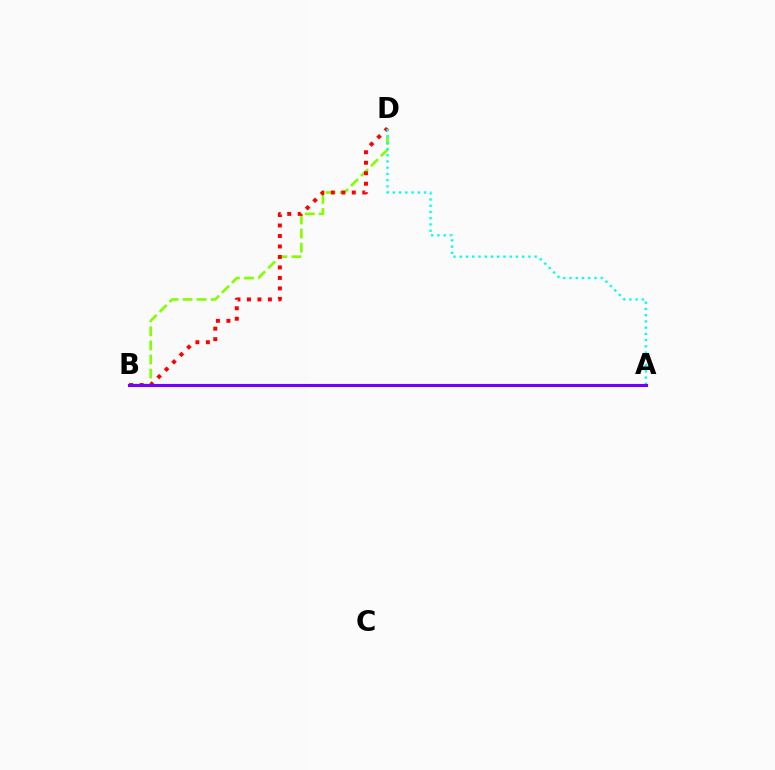{('B', 'D'): [{'color': '#84ff00', 'line_style': 'dashed', 'thickness': 1.91}, {'color': '#ff0000', 'line_style': 'dotted', 'thickness': 2.85}], ('A', 'D'): [{'color': '#00fff6', 'line_style': 'dotted', 'thickness': 1.7}], ('A', 'B'): [{'color': '#7200ff', 'line_style': 'solid', 'thickness': 2.23}]}